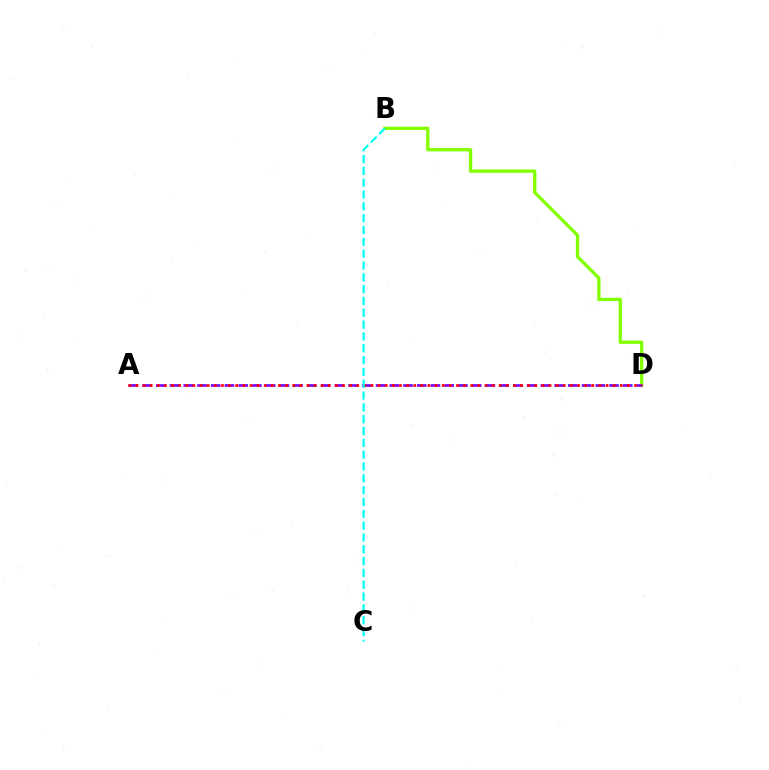{('B', 'D'): [{'color': '#84ff00', 'line_style': 'solid', 'thickness': 2.39}], ('A', 'D'): [{'color': '#7200ff', 'line_style': 'dashed', 'thickness': 1.87}, {'color': '#ff0000', 'line_style': 'dotted', 'thickness': 1.94}], ('B', 'C'): [{'color': '#00fff6', 'line_style': 'dashed', 'thickness': 1.61}]}